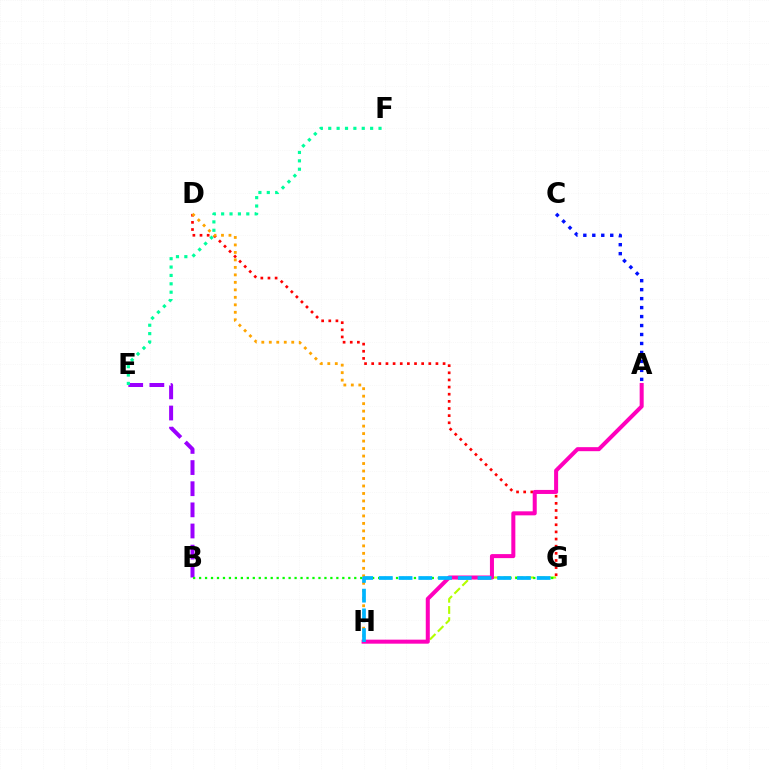{('D', 'G'): [{'color': '#ff0000', 'line_style': 'dotted', 'thickness': 1.94}], ('A', 'C'): [{'color': '#0010ff', 'line_style': 'dotted', 'thickness': 2.44}], ('B', 'E'): [{'color': '#9b00ff', 'line_style': 'dashed', 'thickness': 2.87}], ('G', 'H'): [{'color': '#b3ff00', 'line_style': 'dashed', 'thickness': 1.52}, {'color': '#00b5ff', 'line_style': 'dashed', 'thickness': 2.68}], ('B', 'G'): [{'color': '#08ff00', 'line_style': 'dotted', 'thickness': 1.62}], ('E', 'F'): [{'color': '#00ff9d', 'line_style': 'dotted', 'thickness': 2.28}], ('A', 'H'): [{'color': '#ff00bd', 'line_style': 'solid', 'thickness': 2.9}], ('D', 'H'): [{'color': '#ffa500', 'line_style': 'dotted', 'thickness': 2.03}]}